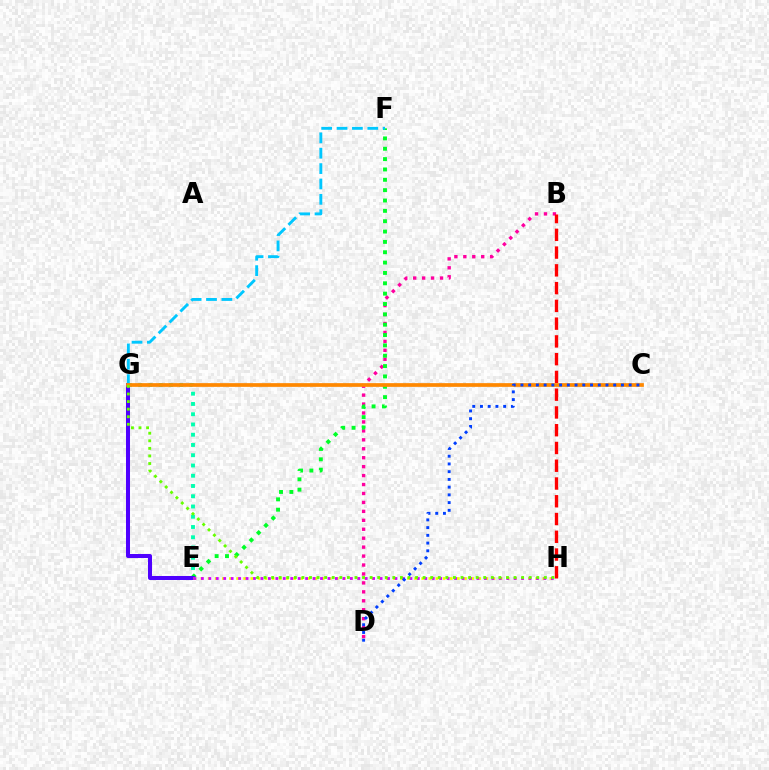{('B', 'D'): [{'color': '#ff00a0', 'line_style': 'dotted', 'thickness': 2.43}], ('E', 'F'): [{'color': '#00ff27', 'line_style': 'dotted', 'thickness': 2.81}], ('E', 'G'): [{'color': '#00ffaf', 'line_style': 'dotted', 'thickness': 2.79}, {'color': '#4f00ff', 'line_style': 'solid', 'thickness': 2.9}], ('B', 'H'): [{'color': '#ff0000', 'line_style': 'dashed', 'thickness': 2.41}], ('E', 'H'): [{'color': '#eeff00', 'line_style': 'dotted', 'thickness': 1.93}, {'color': '#d600ff', 'line_style': 'dotted', 'thickness': 2.02}], ('F', 'G'): [{'color': '#00c7ff', 'line_style': 'dashed', 'thickness': 2.09}], ('C', 'G'): [{'color': '#ff8800', 'line_style': 'solid', 'thickness': 2.67}], ('G', 'H'): [{'color': '#66ff00', 'line_style': 'dotted', 'thickness': 2.06}], ('C', 'D'): [{'color': '#003fff', 'line_style': 'dotted', 'thickness': 2.1}]}